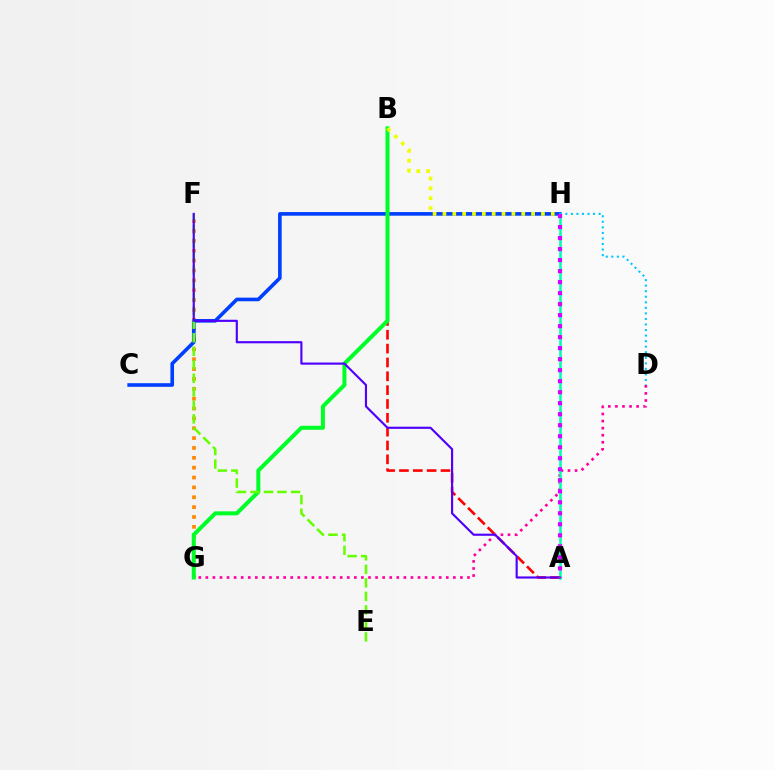{('F', 'G'): [{'color': '#ff8800', 'line_style': 'dotted', 'thickness': 2.68}], ('A', 'B'): [{'color': '#ff0000', 'line_style': 'dashed', 'thickness': 1.88}], ('D', 'G'): [{'color': '#ff00a0', 'line_style': 'dotted', 'thickness': 1.92}], ('C', 'H'): [{'color': '#003fff', 'line_style': 'solid', 'thickness': 2.61}], ('B', 'G'): [{'color': '#00ff27', 'line_style': 'solid', 'thickness': 2.89}], ('A', 'H'): [{'color': '#00ffaf', 'line_style': 'solid', 'thickness': 1.84}, {'color': '#d600ff', 'line_style': 'dotted', 'thickness': 2.99}], ('B', 'H'): [{'color': '#eeff00', 'line_style': 'dotted', 'thickness': 2.68}], ('E', 'F'): [{'color': '#66ff00', 'line_style': 'dashed', 'thickness': 1.84}], ('A', 'F'): [{'color': '#4f00ff', 'line_style': 'solid', 'thickness': 1.55}], ('D', 'H'): [{'color': '#00c7ff', 'line_style': 'dotted', 'thickness': 1.51}]}